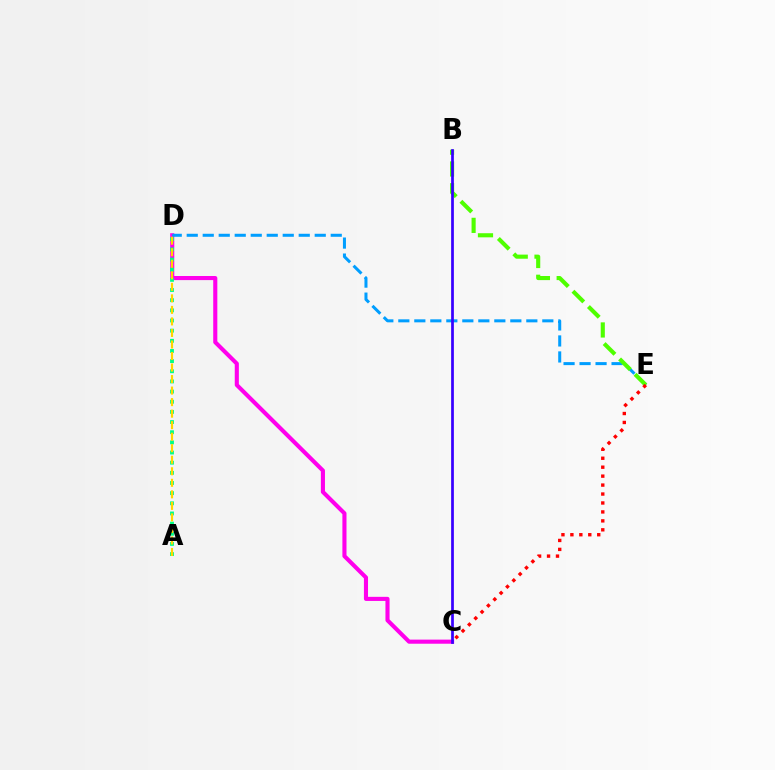{('C', 'D'): [{'color': '#ff00ed', 'line_style': 'solid', 'thickness': 2.95}], ('A', 'D'): [{'color': '#00ff86', 'line_style': 'dotted', 'thickness': 2.76}, {'color': '#ffd500', 'line_style': 'dashed', 'thickness': 1.57}], ('D', 'E'): [{'color': '#009eff', 'line_style': 'dashed', 'thickness': 2.17}], ('B', 'E'): [{'color': '#4fff00', 'line_style': 'dashed', 'thickness': 2.96}], ('C', 'E'): [{'color': '#ff0000', 'line_style': 'dotted', 'thickness': 2.43}], ('B', 'C'): [{'color': '#3700ff', 'line_style': 'solid', 'thickness': 1.96}]}